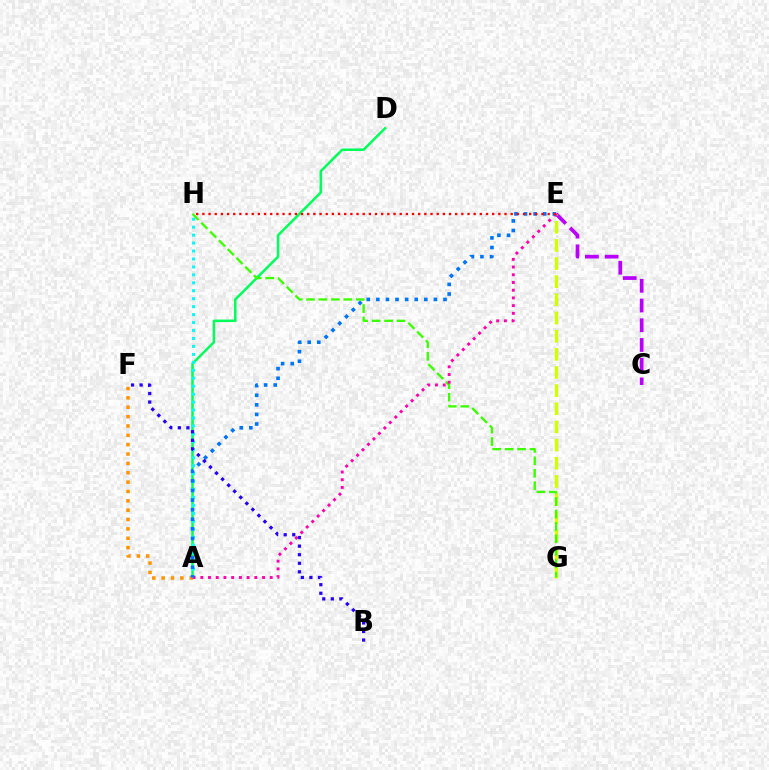{('C', 'E'): [{'color': '#b900ff', 'line_style': 'dashed', 'thickness': 2.68}], ('E', 'G'): [{'color': '#d1ff00', 'line_style': 'dashed', 'thickness': 2.47}], ('A', 'D'): [{'color': '#00ff5c', 'line_style': 'solid', 'thickness': 1.83}], ('G', 'H'): [{'color': '#3dff00', 'line_style': 'dashed', 'thickness': 1.69}], ('A', 'F'): [{'color': '#ff9400', 'line_style': 'dotted', 'thickness': 2.54}], ('A', 'H'): [{'color': '#00fff6', 'line_style': 'dotted', 'thickness': 2.16}], ('A', 'E'): [{'color': '#ff00ac', 'line_style': 'dotted', 'thickness': 2.1}, {'color': '#0074ff', 'line_style': 'dotted', 'thickness': 2.61}], ('B', 'F'): [{'color': '#2500ff', 'line_style': 'dotted', 'thickness': 2.33}], ('E', 'H'): [{'color': '#ff0000', 'line_style': 'dotted', 'thickness': 1.68}]}